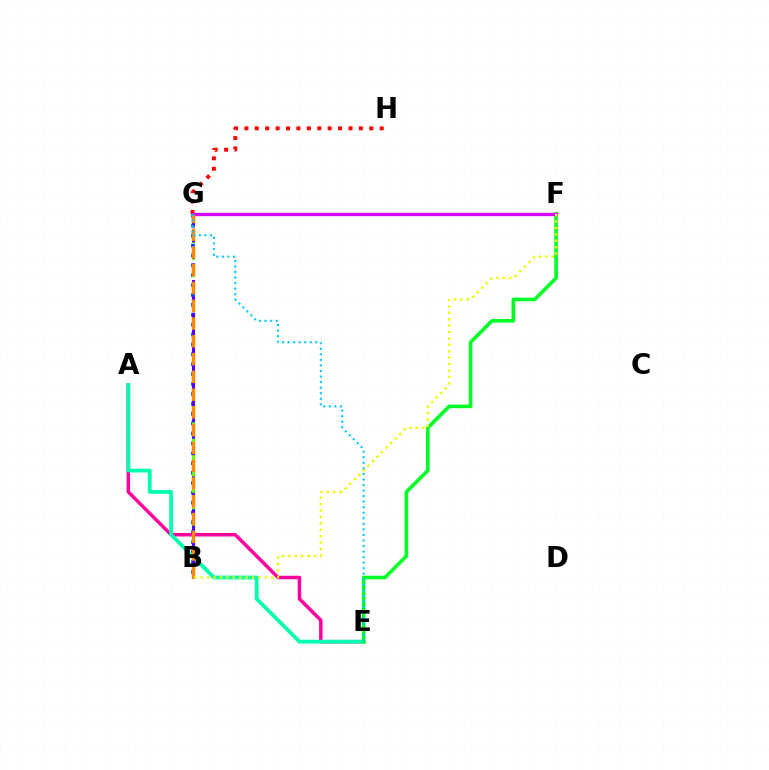{('A', 'E'): [{'color': '#ff00a0', 'line_style': 'solid', 'thickness': 2.52}, {'color': '#00ffaf', 'line_style': 'solid', 'thickness': 2.75}], ('G', 'H'): [{'color': '#ff0000', 'line_style': 'dotted', 'thickness': 2.83}], ('B', 'G'): [{'color': '#003fff', 'line_style': 'dotted', 'thickness': 2.69}, {'color': '#66ff00', 'line_style': 'dashed', 'thickness': 2.29}, {'color': '#4f00ff', 'line_style': 'dashed', 'thickness': 2.22}, {'color': '#ff8800', 'line_style': 'dashed', 'thickness': 2.41}], ('E', 'F'): [{'color': '#00ff27', 'line_style': 'solid', 'thickness': 2.61}], ('F', 'G'): [{'color': '#d600ff', 'line_style': 'solid', 'thickness': 2.41}], ('B', 'F'): [{'color': '#eeff00', 'line_style': 'dotted', 'thickness': 1.74}], ('E', 'G'): [{'color': '#00c7ff', 'line_style': 'dotted', 'thickness': 1.51}]}